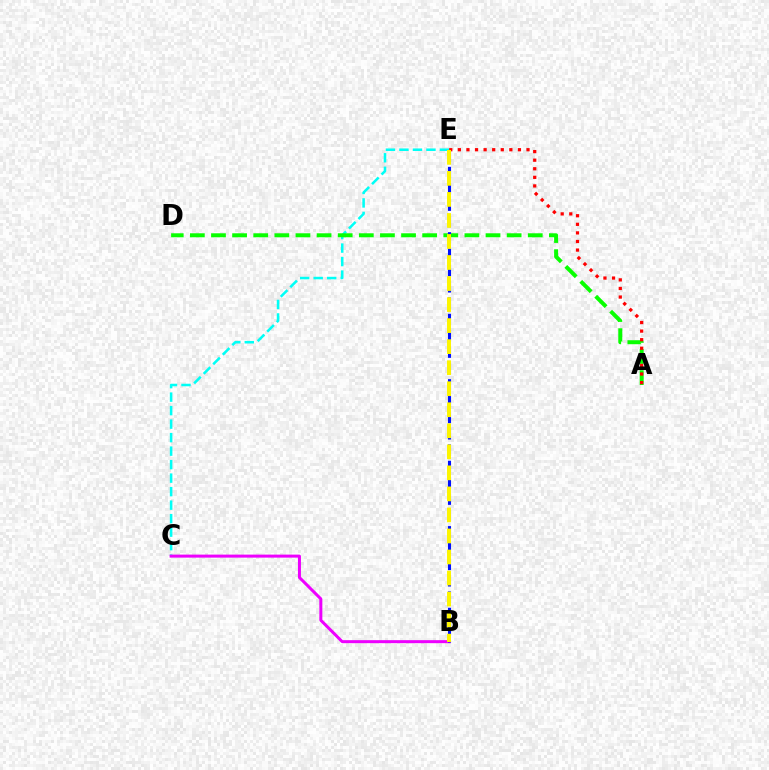{('C', 'E'): [{'color': '#00fff6', 'line_style': 'dashed', 'thickness': 1.83}], ('A', 'D'): [{'color': '#08ff00', 'line_style': 'dashed', 'thickness': 2.87}], ('B', 'C'): [{'color': '#ee00ff', 'line_style': 'solid', 'thickness': 2.17}], ('A', 'E'): [{'color': '#ff0000', 'line_style': 'dotted', 'thickness': 2.33}], ('B', 'E'): [{'color': '#0010ff', 'line_style': 'dashed', 'thickness': 2.22}, {'color': '#fcf500', 'line_style': 'dashed', 'thickness': 2.86}]}